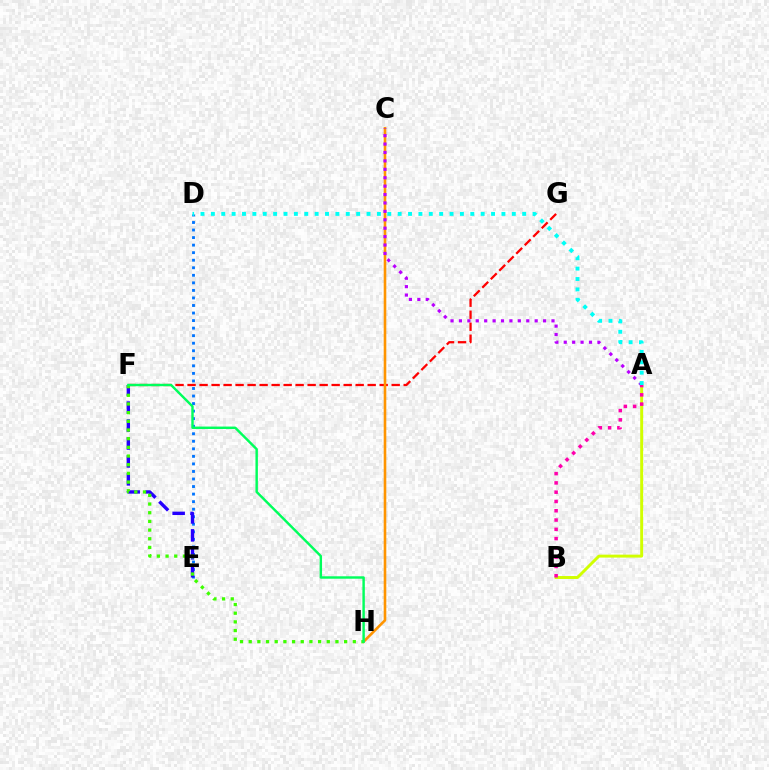{('D', 'E'): [{'color': '#0074ff', 'line_style': 'dotted', 'thickness': 2.05}], ('F', 'G'): [{'color': '#ff0000', 'line_style': 'dashed', 'thickness': 1.63}], ('C', 'H'): [{'color': '#ff9400', 'line_style': 'solid', 'thickness': 1.87}], ('A', 'B'): [{'color': '#d1ff00', 'line_style': 'solid', 'thickness': 2.11}, {'color': '#ff00ac', 'line_style': 'dotted', 'thickness': 2.52}], ('E', 'F'): [{'color': '#2500ff', 'line_style': 'dashed', 'thickness': 2.44}], ('A', 'C'): [{'color': '#b900ff', 'line_style': 'dotted', 'thickness': 2.29}], ('A', 'D'): [{'color': '#00fff6', 'line_style': 'dotted', 'thickness': 2.82}], ('F', 'H'): [{'color': '#3dff00', 'line_style': 'dotted', 'thickness': 2.36}, {'color': '#00ff5c', 'line_style': 'solid', 'thickness': 1.75}]}